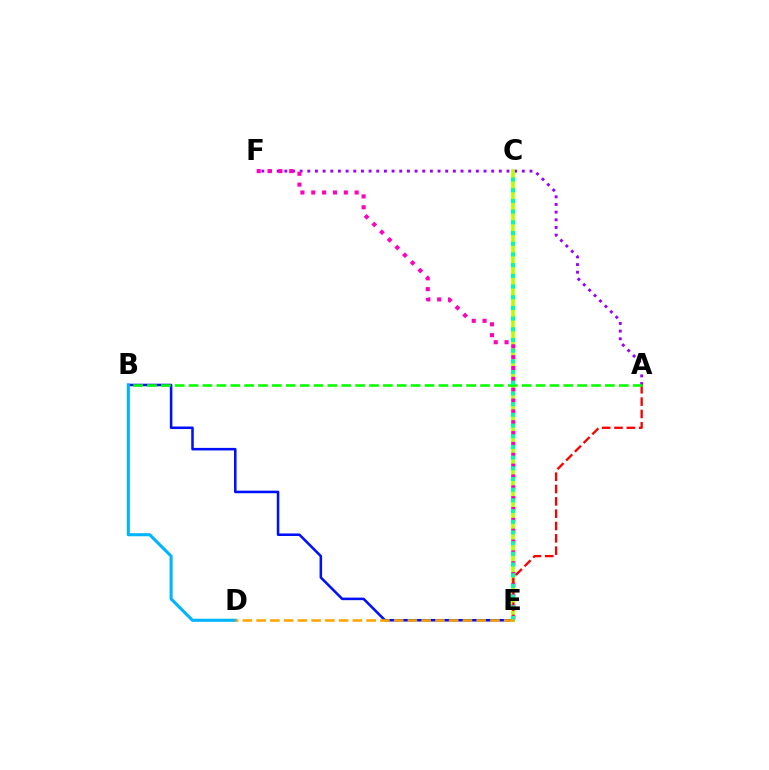{('B', 'E'): [{'color': '#0010ff', 'line_style': 'solid', 'thickness': 1.84}], ('A', 'F'): [{'color': '#9b00ff', 'line_style': 'dotted', 'thickness': 2.08}], ('C', 'E'): [{'color': '#b3ff00', 'line_style': 'solid', 'thickness': 2.65}, {'color': '#00ff9d', 'line_style': 'dotted', 'thickness': 2.91}], ('A', 'E'): [{'color': '#ff0000', 'line_style': 'dashed', 'thickness': 1.67}], ('E', 'F'): [{'color': '#ff00bd', 'line_style': 'dotted', 'thickness': 2.95}], ('A', 'B'): [{'color': '#08ff00', 'line_style': 'dashed', 'thickness': 1.89}], ('B', 'D'): [{'color': '#00b5ff', 'line_style': 'solid', 'thickness': 2.22}], ('D', 'E'): [{'color': '#ffa500', 'line_style': 'dashed', 'thickness': 1.87}]}